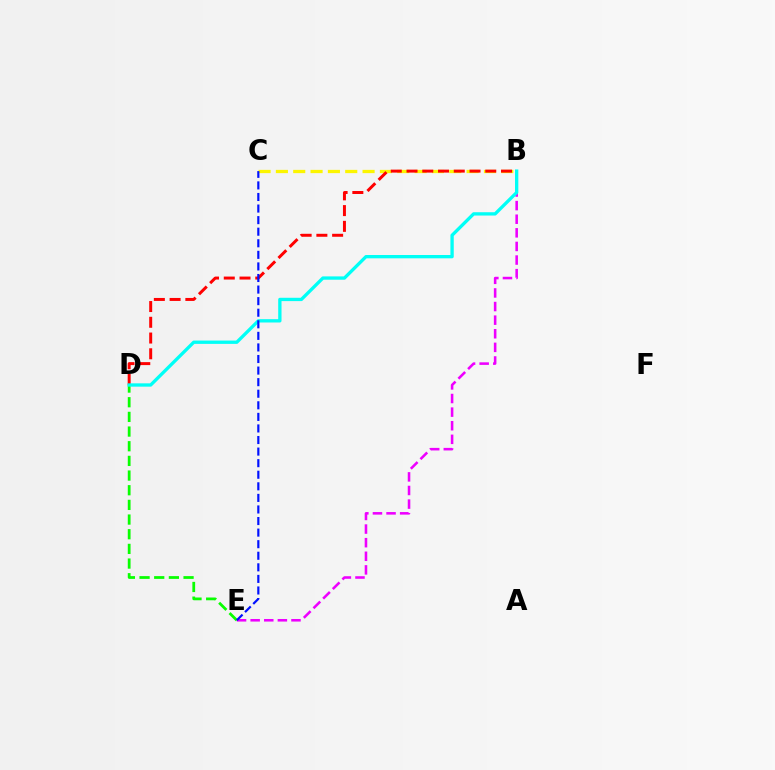{('B', 'E'): [{'color': '#ee00ff', 'line_style': 'dashed', 'thickness': 1.85}], ('B', 'C'): [{'color': '#fcf500', 'line_style': 'dashed', 'thickness': 2.36}], ('B', 'D'): [{'color': '#ff0000', 'line_style': 'dashed', 'thickness': 2.14}, {'color': '#00fff6', 'line_style': 'solid', 'thickness': 2.39}], ('D', 'E'): [{'color': '#08ff00', 'line_style': 'dashed', 'thickness': 1.99}], ('C', 'E'): [{'color': '#0010ff', 'line_style': 'dashed', 'thickness': 1.57}]}